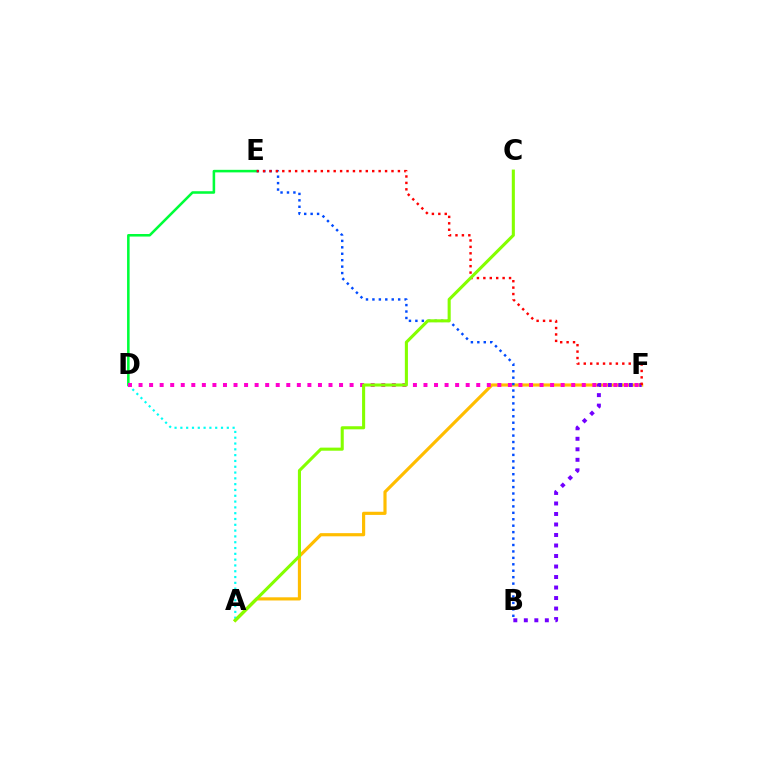{('A', 'F'): [{'color': '#ffbd00', 'line_style': 'solid', 'thickness': 2.28}], ('D', 'E'): [{'color': '#00ff39', 'line_style': 'solid', 'thickness': 1.84}], ('A', 'D'): [{'color': '#00fff6', 'line_style': 'dotted', 'thickness': 1.58}], ('B', 'F'): [{'color': '#7200ff', 'line_style': 'dotted', 'thickness': 2.85}], ('D', 'F'): [{'color': '#ff00cf', 'line_style': 'dotted', 'thickness': 2.87}], ('B', 'E'): [{'color': '#004bff', 'line_style': 'dotted', 'thickness': 1.75}], ('E', 'F'): [{'color': '#ff0000', 'line_style': 'dotted', 'thickness': 1.75}], ('A', 'C'): [{'color': '#84ff00', 'line_style': 'solid', 'thickness': 2.22}]}